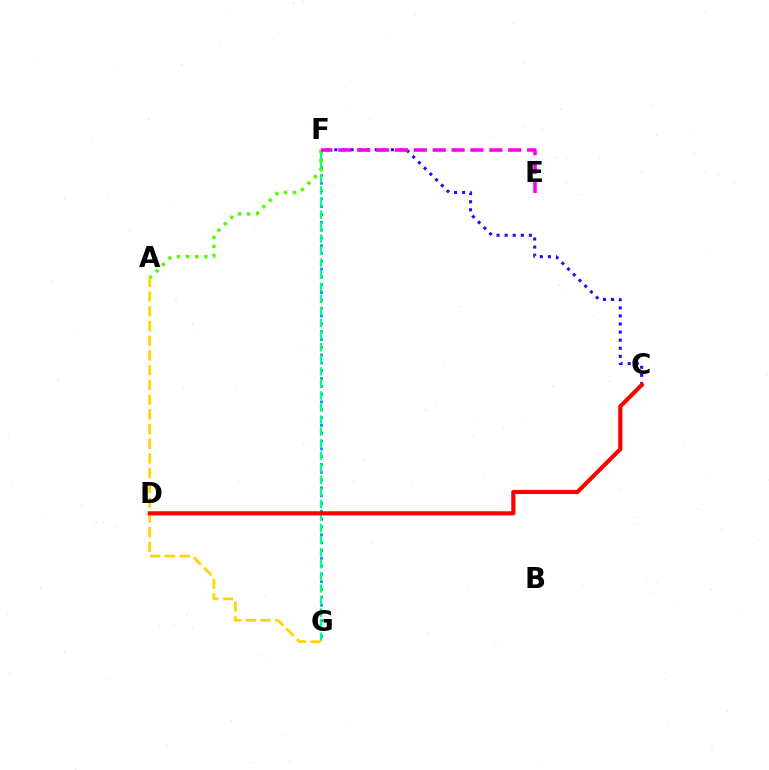{('F', 'G'): [{'color': '#009eff', 'line_style': 'dotted', 'thickness': 2.12}, {'color': '#00ff86', 'line_style': 'dashed', 'thickness': 1.64}], ('C', 'F'): [{'color': '#3700ff', 'line_style': 'dotted', 'thickness': 2.2}], ('A', 'F'): [{'color': '#4fff00', 'line_style': 'dotted', 'thickness': 2.48}], ('E', 'F'): [{'color': '#ff00ed', 'line_style': 'dashed', 'thickness': 2.57}], ('A', 'G'): [{'color': '#ffd500', 'line_style': 'dashed', 'thickness': 2.0}], ('C', 'D'): [{'color': '#ff0000', 'line_style': 'solid', 'thickness': 2.97}]}